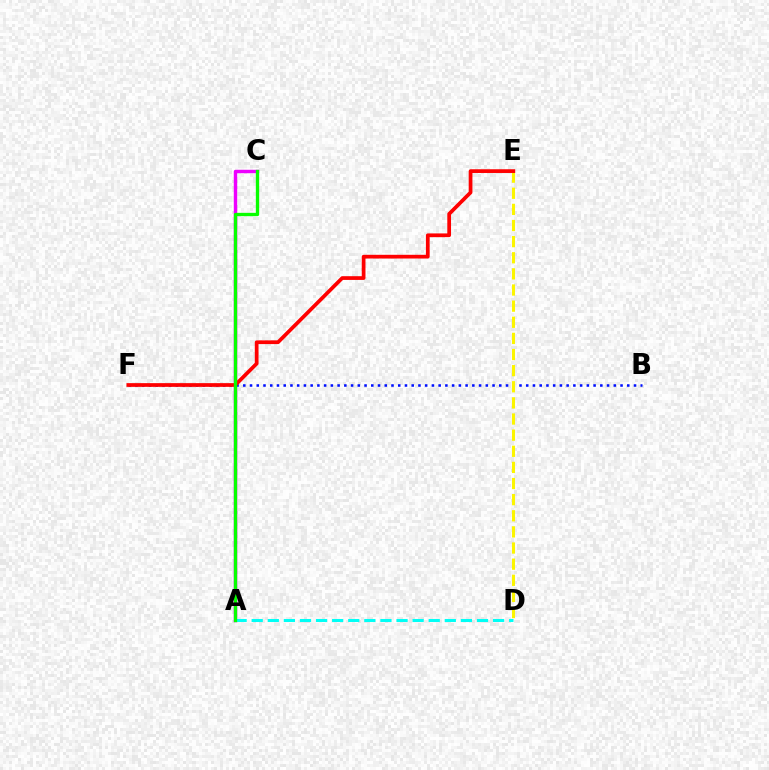{('A', 'C'): [{'color': '#ee00ff', 'line_style': 'solid', 'thickness': 2.48}, {'color': '#08ff00', 'line_style': 'solid', 'thickness': 2.39}], ('B', 'F'): [{'color': '#0010ff', 'line_style': 'dotted', 'thickness': 1.83}], ('D', 'E'): [{'color': '#fcf500', 'line_style': 'dashed', 'thickness': 2.19}], ('A', 'D'): [{'color': '#00fff6', 'line_style': 'dashed', 'thickness': 2.19}], ('E', 'F'): [{'color': '#ff0000', 'line_style': 'solid', 'thickness': 2.68}]}